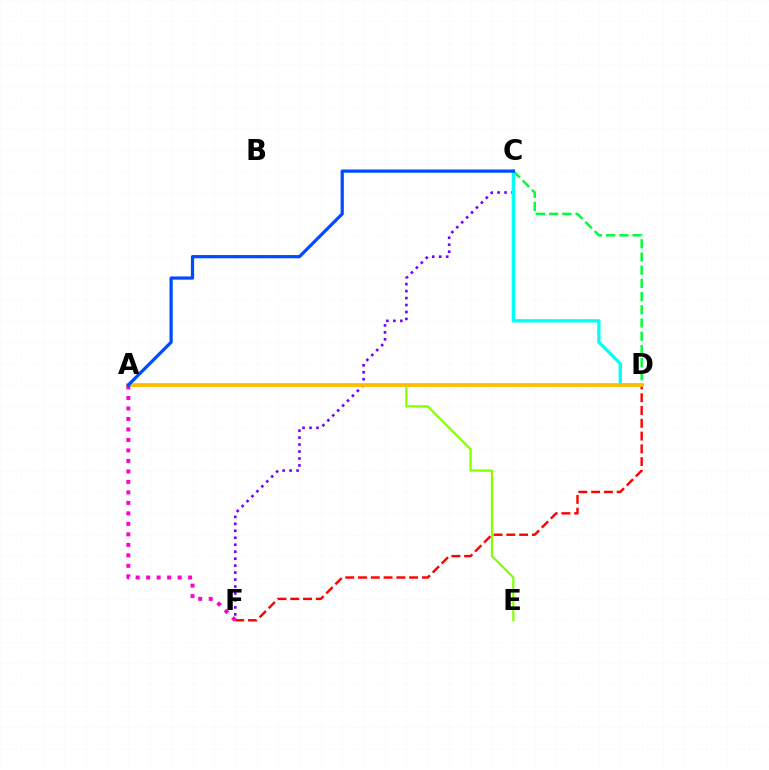{('A', 'E'): [{'color': '#84ff00', 'line_style': 'solid', 'thickness': 1.58}], ('C', 'F'): [{'color': '#7200ff', 'line_style': 'dotted', 'thickness': 1.89}], ('C', 'D'): [{'color': '#00ff39', 'line_style': 'dashed', 'thickness': 1.79}, {'color': '#00fff6', 'line_style': 'solid', 'thickness': 2.39}], ('D', 'F'): [{'color': '#ff0000', 'line_style': 'dashed', 'thickness': 1.74}], ('A', 'D'): [{'color': '#ffbd00', 'line_style': 'solid', 'thickness': 2.69}], ('A', 'F'): [{'color': '#ff00cf', 'line_style': 'dotted', 'thickness': 2.85}], ('A', 'C'): [{'color': '#004bff', 'line_style': 'solid', 'thickness': 2.32}]}